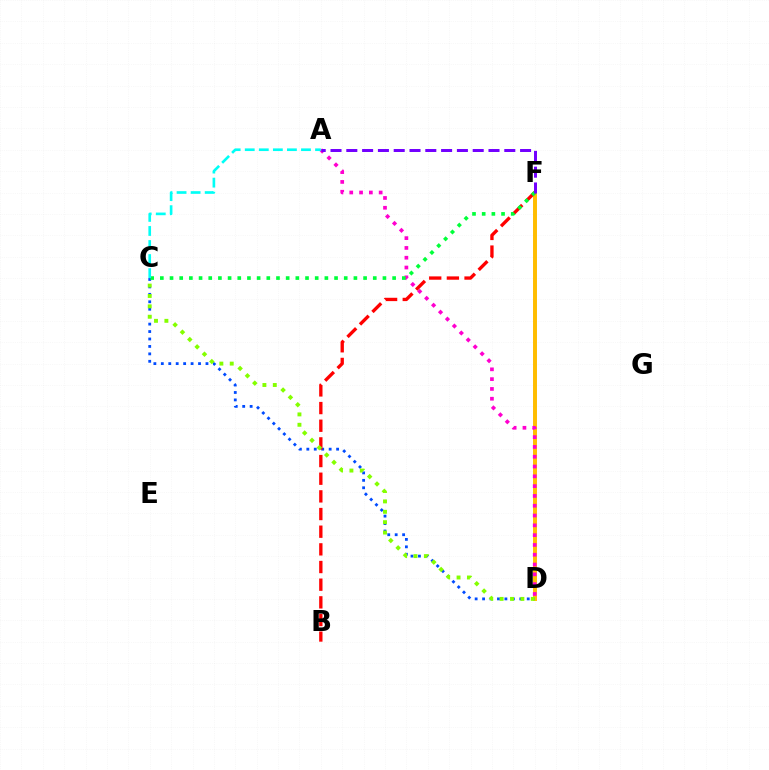{('D', 'F'): [{'color': '#ffbd00', 'line_style': 'solid', 'thickness': 2.85}], ('C', 'D'): [{'color': '#004bff', 'line_style': 'dotted', 'thickness': 2.02}, {'color': '#84ff00', 'line_style': 'dotted', 'thickness': 2.82}], ('A', 'D'): [{'color': '#ff00cf', 'line_style': 'dotted', 'thickness': 2.66}], ('B', 'F'): [{'color': '#ff0000', 'line_style': 'dashed', 'thickness': 2.4}], ('C', 'F'): [{'color': '#00ff39', 'line_style': 'dotted', 'thickness': 2.63}], ('A', 'F'): [{'color': '#7200ff', 'line_style': 'dashed', 'thickness': 2.15}], ('A', 'C'): [{'color': '#00fff6', 'line_style': 'dashed', 'thickness': 1.91}]}